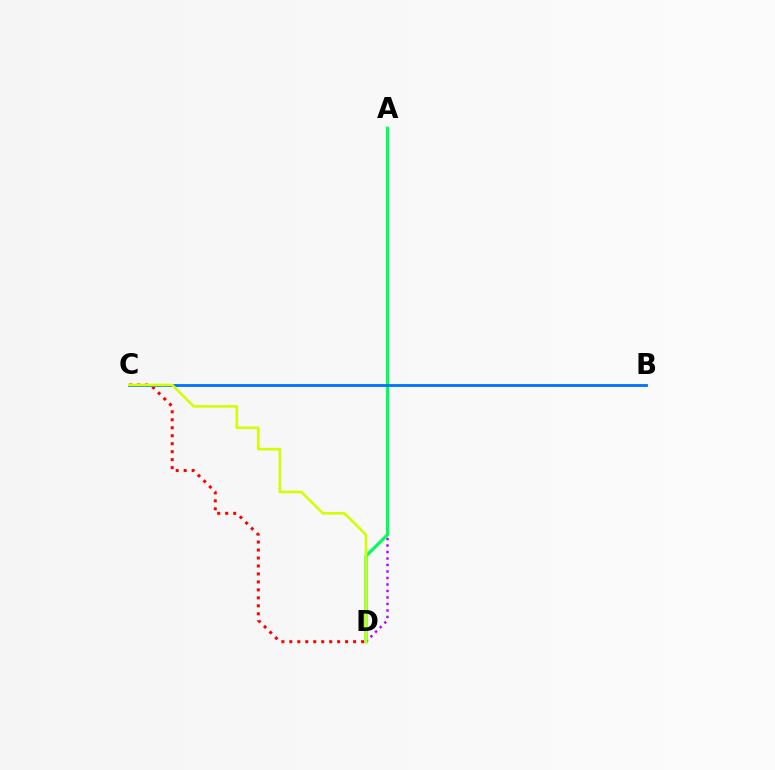{('A', 'D'): [{'color': '#b900ff', 'line_style': 'dotted', 'thickness': 1.76}, {'color': '#00ff5c', 'line_style': 'solid', 'thickness': 2.31}], ('C', 'D'): [{'color': '#ff0000', 'line_style': 'dotted', 'thickness': 2.17}, {'color': '#d1ff00', 'line_style': 'solid', 'thickness': 1.86}], ('B', 'C'): [{'color': '#0074ff', 'line_style': 'solid', 'thickness': 2.05}]}